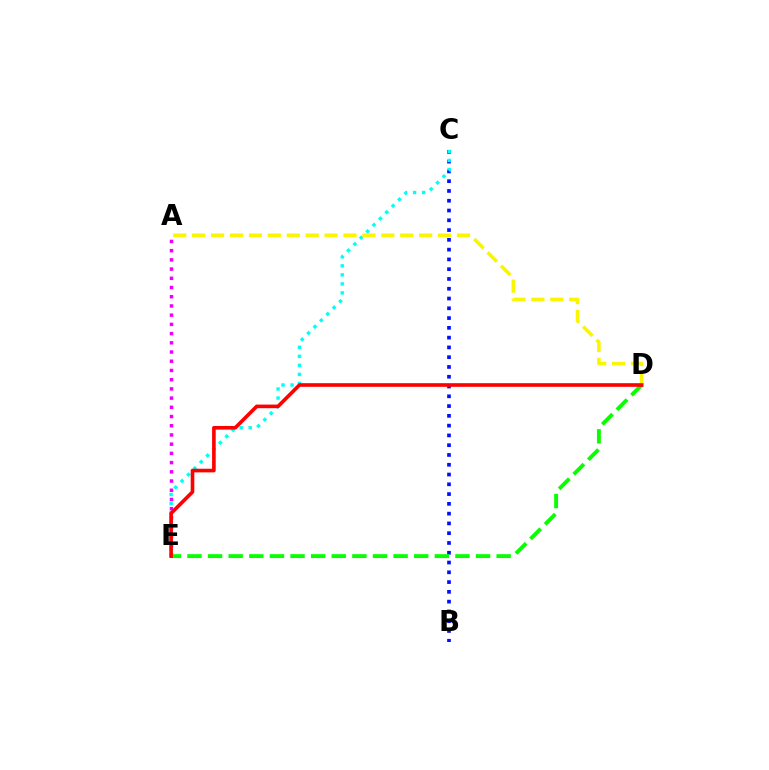{('A', 'E'): [{'color': '#ee00ff', 'line_style': 'dotted', 'thickness': 2.5}], ('B', 'C'): [{'color': '#0010ff', 'line_style': 'dotted', 'thickness': 2.66}], ('C', 'E'): [{'color': '#00fff6', 'line_style': 'dotted', 'thickness': 2.45}], ('D', 'E'): [{'color': '#08ff00', 'line_style': 'dashed', 'thickness': 2.8}, {'color': '#ff0000', 'line_style': 'solid', 'thickness': 2.61}], ('A', 'D'): [{'color': '#fcf500', 'line_style': 'dashed', 'thickness': 2.57}]}